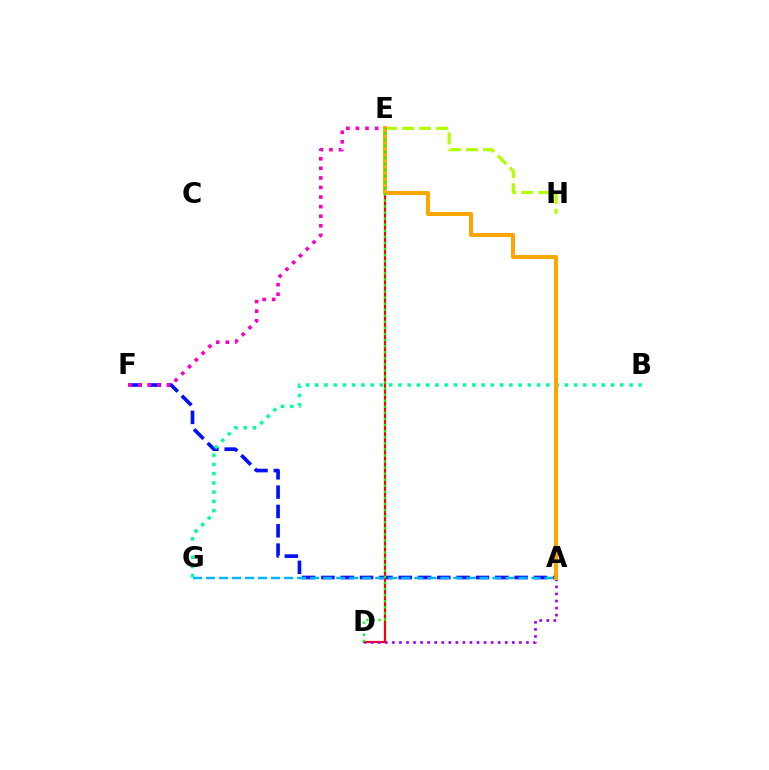{('A', 'F'): [{'color': '#0010ff', 'line_style': 'dashed', 'thickness': 2.62}], ('E', 'H'): [{'color': '#b3ff00', 'line_style': 'dashed', 'thickness': 2.32}], ('D', 'E'): [{'color': '#ff0000', 'line_style': 'solid', 'thickness': 1.56}, {'color': '#08ff00', 'line_style': 'dotted', 'thickness': 1.65}], ('A', 'G'): [{'color': '#00b5ff', 'line_style': 'dashed', 'thickness': 1.77}], ('E', 'F'): [{'color': '#ff00bd', 'line_style': 'dotted', 'thickness': 2.6}], ('A', 'D'): [{'color': '#9b00ff', 'line_style': 'dotted', 'thickness': 1.92}], ('B', 'G'): [{'color': '#00ff9d', 'line_style': 'dotted', 'thickness': 2.51}], ('A', 'E'): [{'color': '#ffa500', 'line_style': 'solid', 'thickness': 2.88}]}